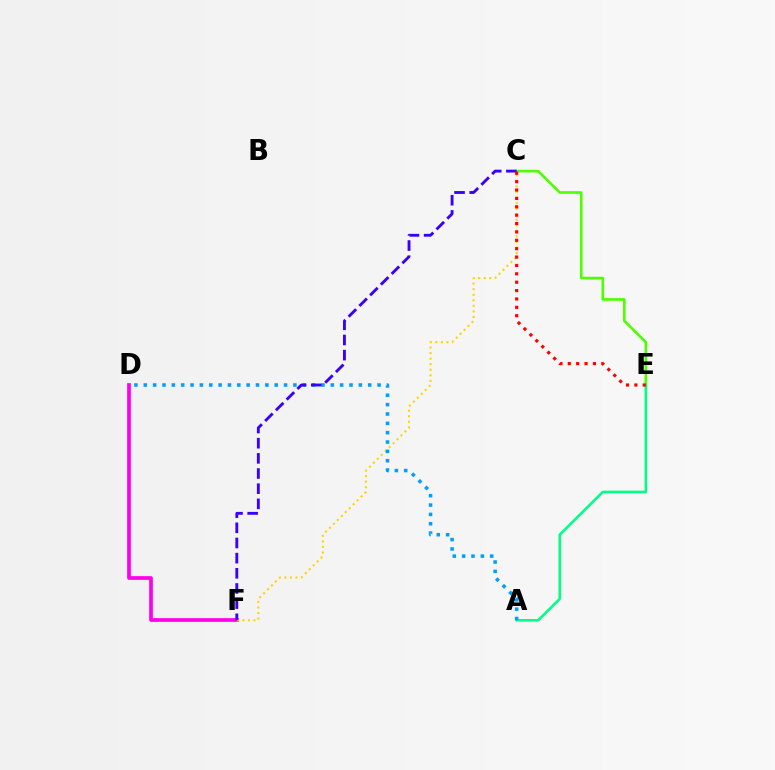{('D', 'F'): [{'color': '#ff00ed', 'line_style': 'solid', 'thickness': 2.67}], ('C', 'F'): [{'color': '#ffd500', 'line_style': 'dotted', 'thickness': 1.51}, {'color': '#3700ff', 'line_style': 'dashed', 'thickness': 2.06}], ('C', 'E'): [{'color': '#4fff00', 'line_style': 'solid', 'thickness': 1.9}, {'color': '#ff0000', 'line_style': 'dotted', 'thickness': 2.28}], ('A', 'E'): [{'color': '#00ff86', 'line_style': 'solid', 'thickness': 1.86}], ('A', 'D'): [{'color': '#009eff', 'line_style': 'dotted', 'thickness': 2.54}]}